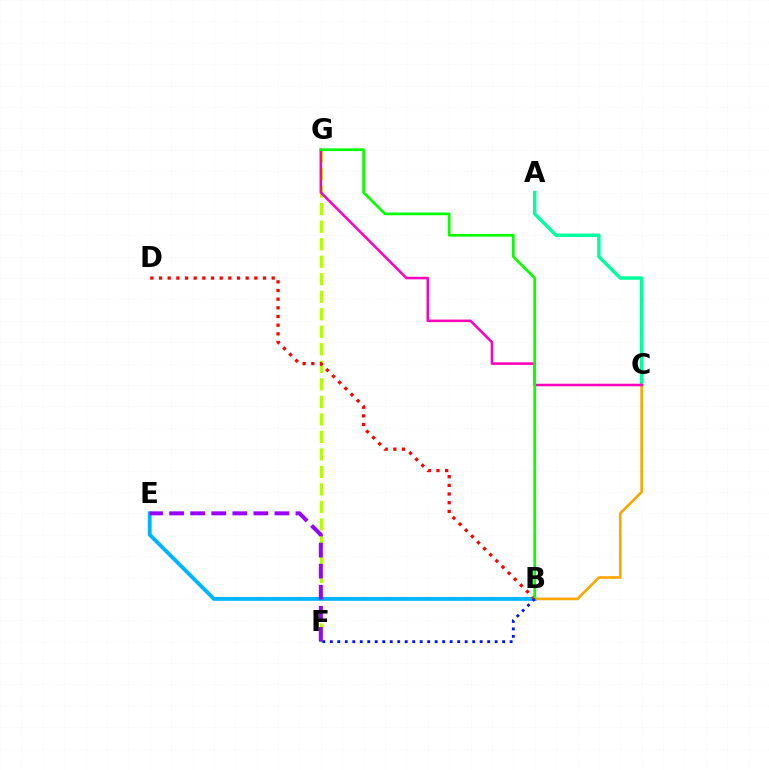{('F', 'G'): [{'color': '#b3ff00', 'line_style': 'dashed', 'thickness': 2.38}], ('B', 'E'): [{'color': '#00b5ff', 'line_style': 'solid', 'thickness': 2.79}], ('A', 'C'): [{'color': '#00ff9d', 'line_style': 'solid', 'thickness': 2.46}], ('E', 'F'): [{'color': '#9b00ff', 'line_style': 'dashed', 'thickness': 2.86}], ('B', 'C'): [{'color': '#ffa500', 'line_style': 'solid', 'thickness': 1.92}], ('B', 'D'): [{'color': '#ff0000', 'line_style': 'dotted', 'thickness': 2.35}], ('C', 'G'): [{'color': '#ff00bd', 'line_style': 'solid', 'thickness': 1.84}], ('B', 'G'): [{'color': '#08ff00', 'line_style': 'solid', 'thickness': 1.96}], ('B', 'F'): [{'color': '#0010ff', 'line_style': 'dotted', 'thickness': 2.04}]}